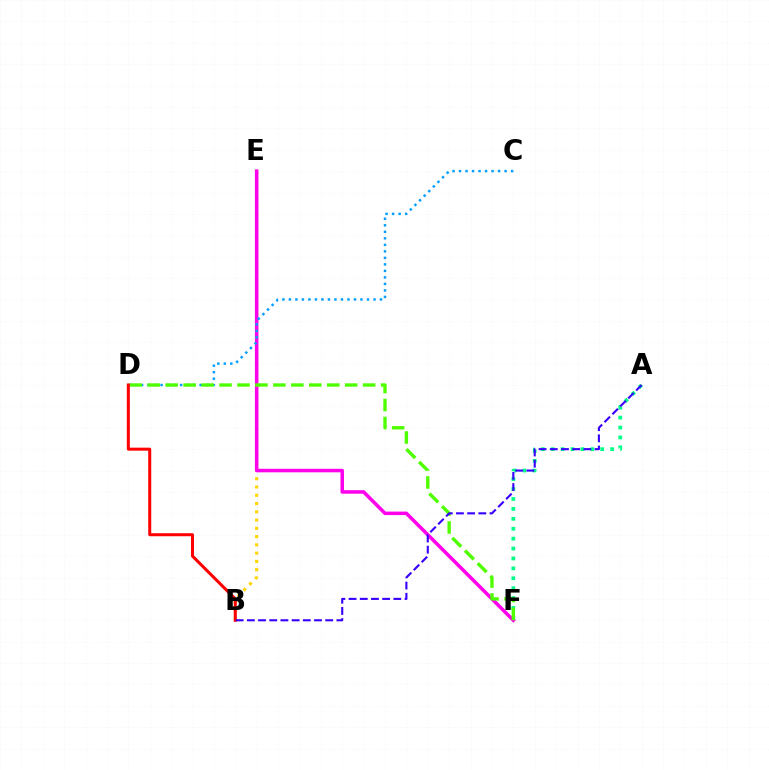{('B', 'E'): [{'color': '#ffd500', 'line_style': 'dotted', 'thickness': 2.25}], ('A', 'F'): [{'color': '#00ff86', 'line_style': 'dotted', 'thickness': 2.69}], ('E', 'F'): [{'color': '#ff00ed', 'line_style': 'solid', 'thickness': 2.54}], ('C', 'D'): [{'color': '#009eff', 'line_style': 'dotted', 'thickness': 1.77}], ('D', 'F'): [{'color': '#4fff00', 'line_style': 'dashed', 'thickness': 2.44}], ('B', 'D'): [{'color': '#ff0000', 'line_style': 'solid', 'thickness': 2.18}], ('A', 'B'): [{'color': '#3700ff', 'line_style': 'dashed', 'thickness': 1.52}]}